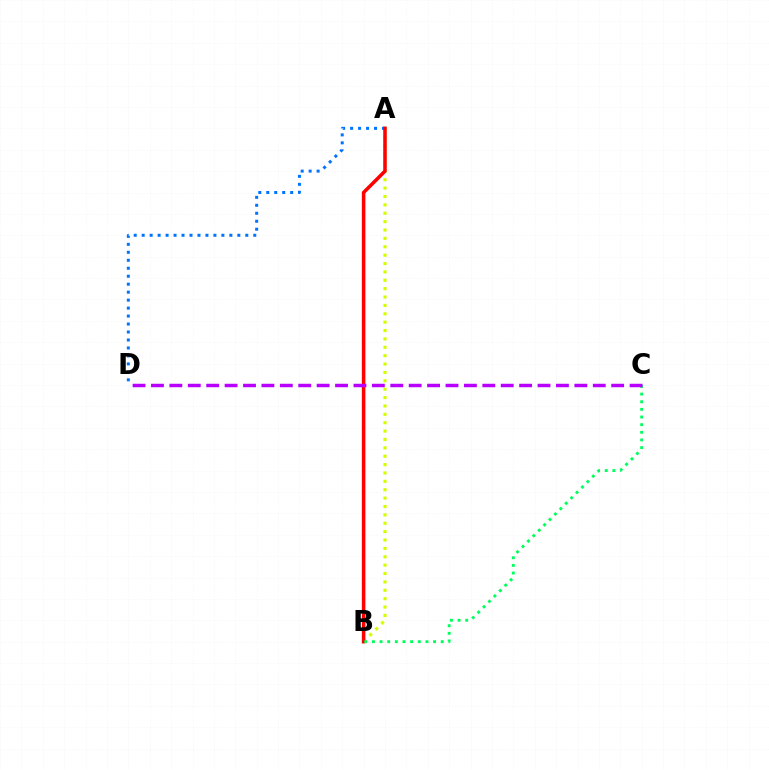{('A', 'B'): [{'color': '#d1ff00', 'line_style': 'dotted', 'thickness': 2.28}, {'color': '#ff0000', 'line_style': 'solid', 'thickness': 2.55}], ('A', 'D'): [{'color': '#0074ff', 'line_style': 'dotted', 'thickness': 2.17}], ('B', 'C'): [{'color': '#00ff5c', 'line_style': 'dotted', 'thickness': 2.08}], ('C', 'D'): [{'color': '#b900ff', 'line_style': 'dashed', 'thickness': 2.5}]}